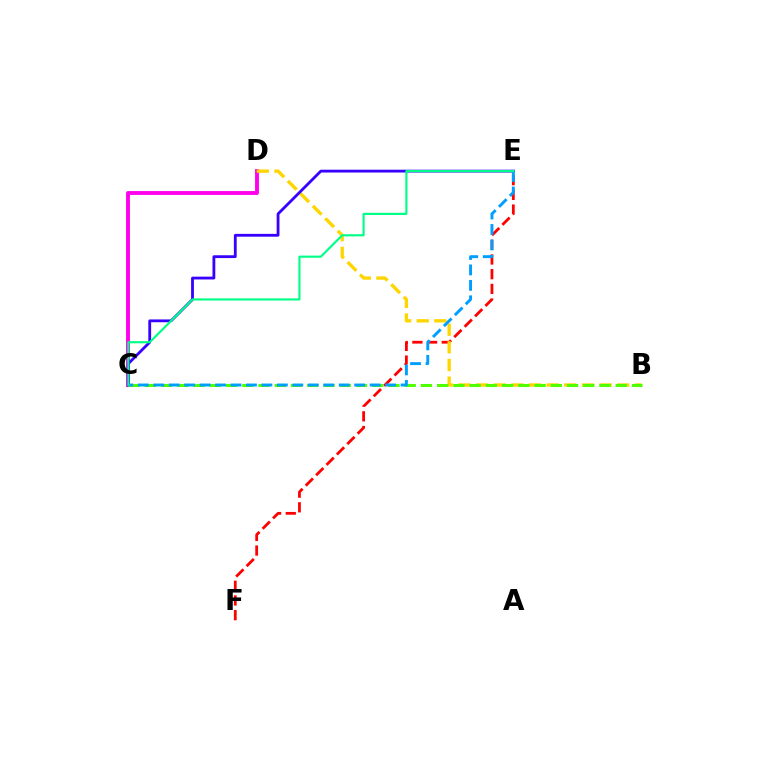{('E', 'F'): [{'color': '#ff0000', 'line_style': 'dashed', 'thickness': 2.0}], ('C', 'D'): [{'color': '#ff00ed', 'line_style': 'solid', 'thickness': 2.79}], ('B', 'D'): [{'color': '#ffd500', 'line_style': 'dashed', 'thickness': 2.4}], ('C', 'E'): [{'color': '#3700ff', 'line_style': 'solid', 'thickness': 2.02}, {'color': '#009eff', 'line_style': 'dashed', 'thickness': 2.1}, {'color': '#00ff86', 'line_style': 'solid', 'thickness': 1.55}], ('B', 'C'): [{'color': '#4fff00', 'line_style': 'dashed', 'thickness': 2.21}]}